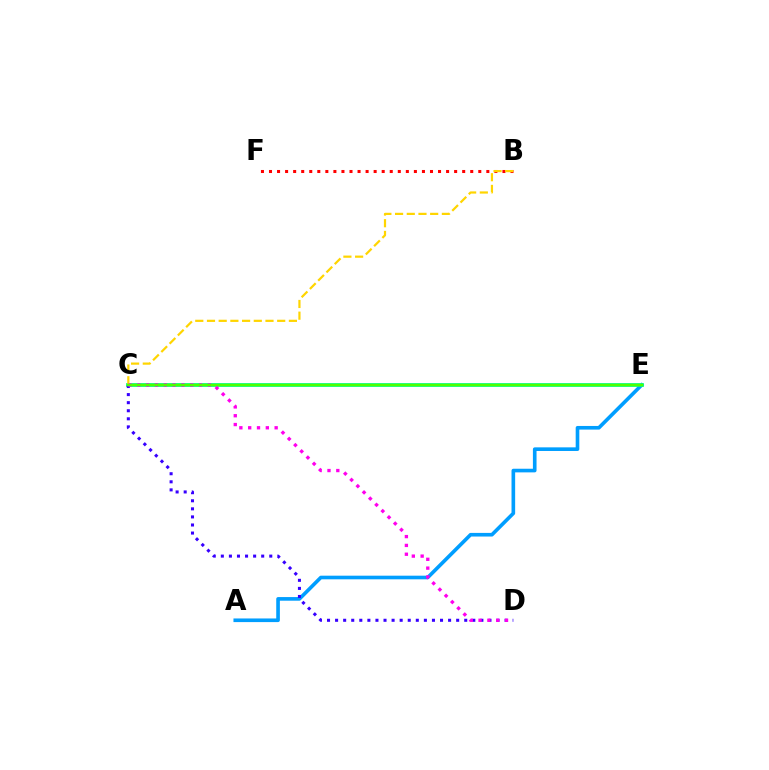{('A', 'E'): [{'color': '#009eff', 'line_style': 'solid', 'thickness': 2.62}], ('C', 'E'): [{'color': '#00ff86', 'line_style': 'solid', 'thickness': 2.7}, {'color': '#4fff00', 'line_style': 'solid', 'thickness': 1.72}], ('C', 'D'): [{'color': '#3700ff', 'line_style': 'dotted', 'thickness': 2.19}, {'color': '#ff00ed', 'line_style': 'dotted', 'thickness': 2.4}], ('B', 'F'): [{'color': '#ff0000', 'line_style': 'dotted', 'thickness': 2.19}], ('B', 'C'): [{'color': '#ffd500', 'line_style': 'dashed', 'thickness': 1.59}]}